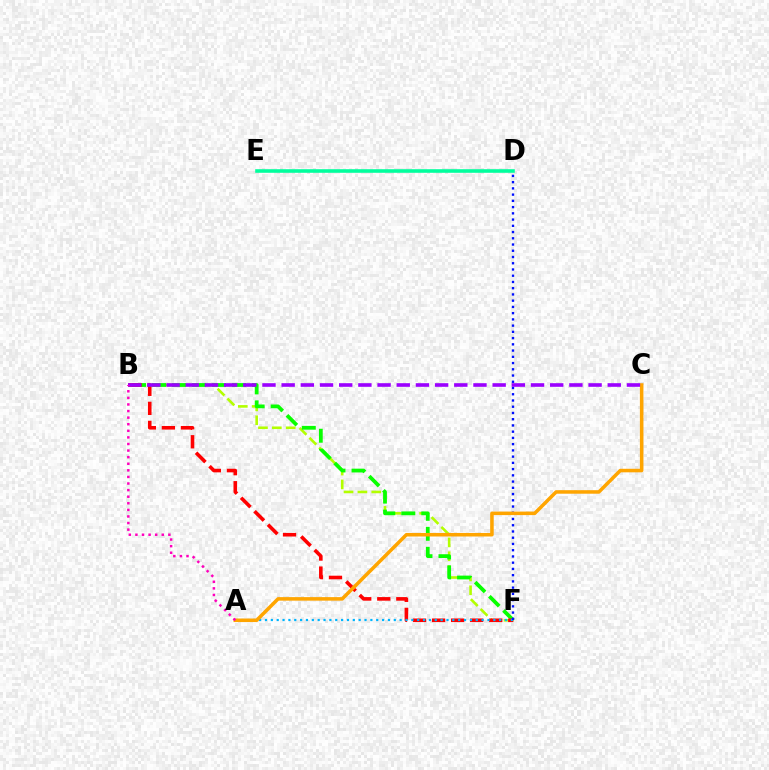{('B', 'F'): [{'color': '#b3ff00', 'line_style': 'dashed', 'thickness': 1.88}, {'color': '#08ff00', 'line_style': 'dashed', 'thickness': 2.72}, {'color': '#ff0000', 'line_style': 'dashed', 'thickness': 2.59}], ('D', 'E'): [{'color': '#00ff9d', 'line_style': 'solid', 'thickness': 2.58}], ('A', 'F'): [{'color': '#00b5ff', 'line_style': 'dotted', 'thickness': 1.59}], ('D', 'F'): [{'color': '#0010ff', 'line_style': 'dotted', 'thickness': 1.69}], ('A', 'C'): [{'color': '#ffa500', 'line_style': 'solid', 'thickness': 2.54}], ('B', 'C'): [{'color': '#9b00ff', 'line_style': 'dashed', 'thickness': 2.61}], ('A', 'B'): [{'color': '#ff00bd', 'line_style': 'dotted', 'thickness': 1.79}]}